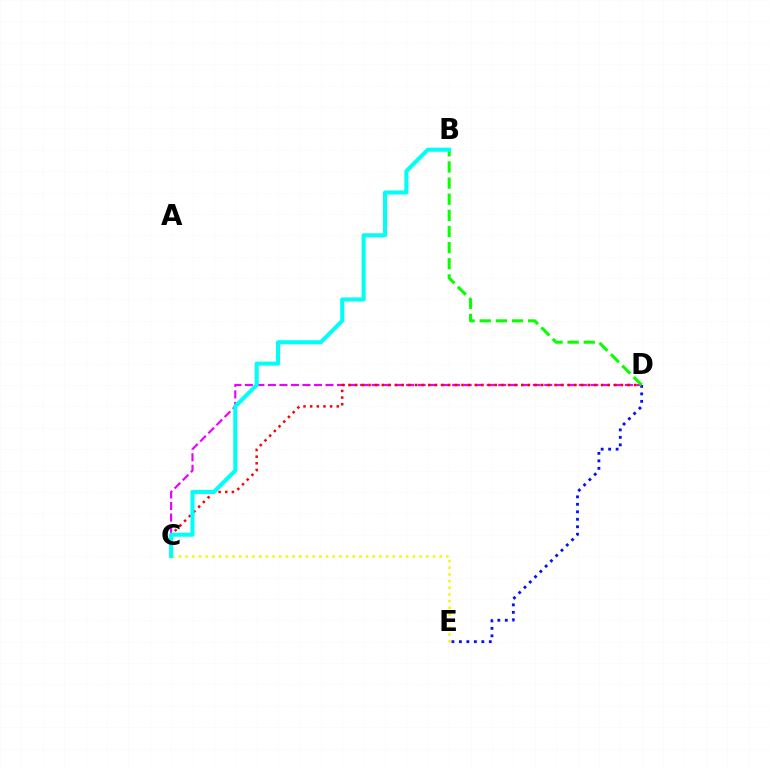{('D', 'E'): [{'color': '#0010ff', 'line_style': 'dotted', 'thickness': 2.03}], ('C', 'D'): [{'color': '#ee00ff', 'line_style': 'dashed', 'thickness': 1.56}, {'color': '#ff0000', 'line_style': 'dotted', 'thickness': 1.81}], ('C', 'E'): [{'color': '#fcf500', 'line_style': 'dotted', 'thickness': 1.82}], ('B', 'D'): [{'color': '#08ff00', 'line_style': 'dashed', 'thickness': 2.19}], ('B', 'C'): [{'color': '#00fff6', 'line_style': 'solid', 'thickness': 2.92}]}